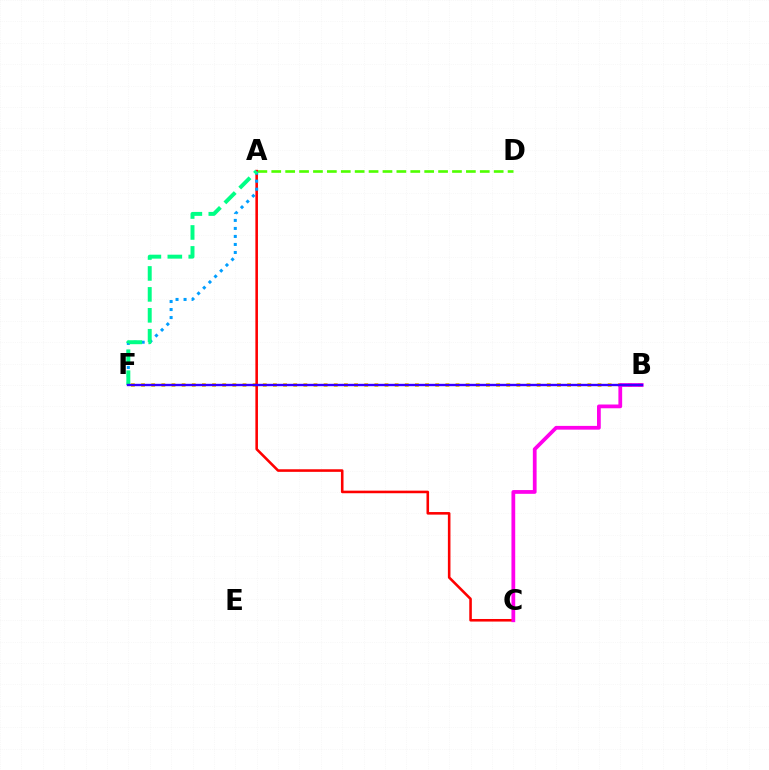{('B', 'F'): [{'color': '#ffd500', 'line_style': 'dotted', 'thickness': 2.76}, {'color': '#3700ff', 'line_style': 'solid', 'thickness': 1.72}], ('A', 'D'): [{'color': '#4fff00', 'line_style': 'dashed', 'thickness': 1.89}], ('A', 'C'): [{'color': '#ff0000', 'line_style': 'solid', 'thickness': 1.86}], ('A', 'F'): [{'color': '#009eff', 'line_style': 'dotted', 'thickness': 2.18}, {'color': '#00ff86', 'line_style': 'dashed', 'thickness': 2.84}], ('B', 'C'): [{'color': '#ff00ed', 'line_style': 'solid', 'thickness': 2.71}]}